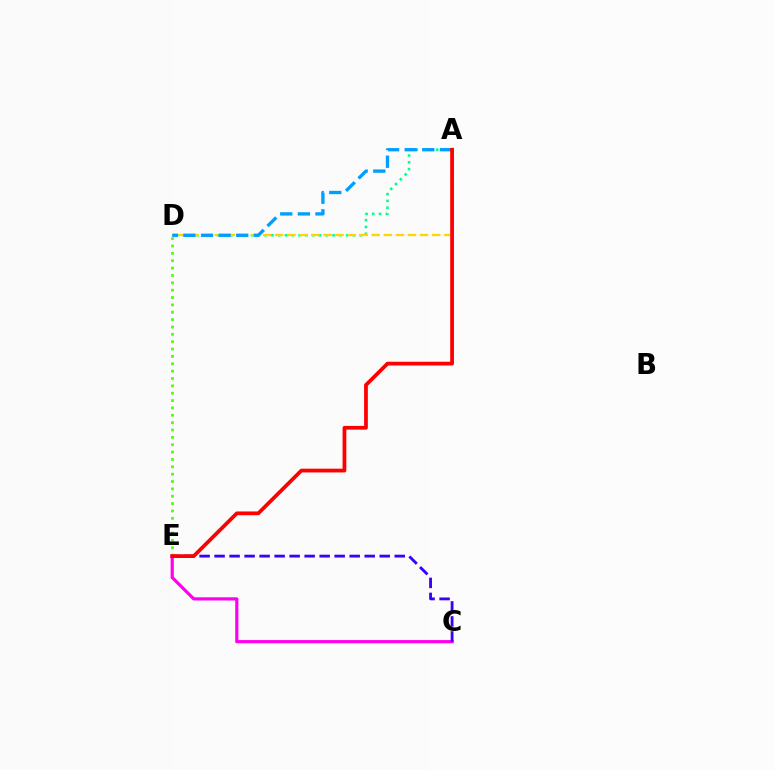{('C', 'E'): [{'color': '#ff00ed', 'line_style': 'solid', 'thickness': 2.3}, {'color': '#3700ff', 'line_style': 'dashed', 'thickness': 2.04}], ('A', 'D'): [{'color': '#00ff86', 'line_style': 'dotted', 'thickness': 1.85}, {'color': '#ffd500', 'line_style': 'dashed', 'thickness': 1.64}, {'color': '#009eff', 'line_style': 'dashed', 'thickness': 2.39}], ('D', 'E'): [{'color': '#4fff00', 'line_style': 'dotted', 'thickness': 2.0}], ('A', 'E'): [{'color': '#ff0000', 'line_style': 'solid', 'thickness': 2.7}]}